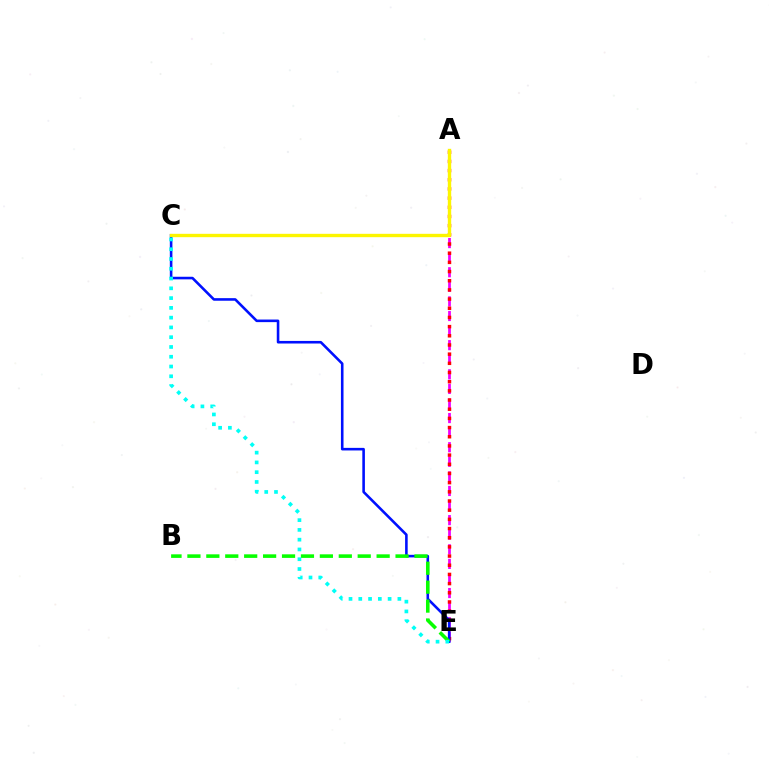{('A', 'E'): [{'color': '#ee00ff', 'line_style': 'dashed', 'thickness': 1.98}, {'color': '#ff0000', 'line_style': 'dotted', 'thickness': 2.49}], ('C', 'E'): [{'color': '#0010ff', 'line_style': 'solid', 'thickness': 1.86}, {'color': '#00fff6', 'line_style': 'dotted', 'thickness': 2.66}], ('A', 'C'): [{'color': '#fcf500', 'line_style': 'solid', 'thickness': 2.42}], ('B', 'E'): [{'color': '#08ff00', 'line_style': 'dashed', 'thickness': 2.57}]}